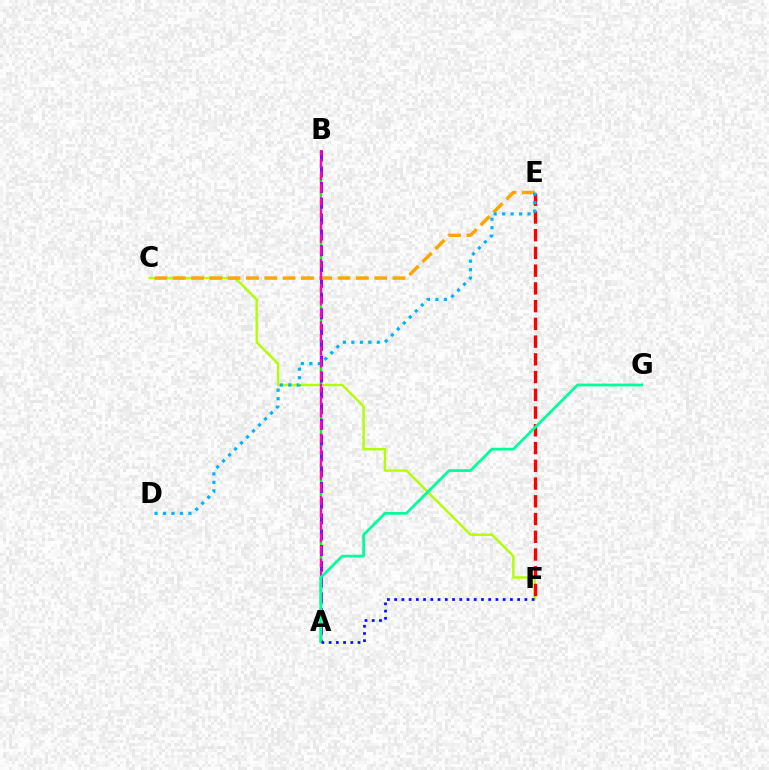{('C', 'F'): [{'color': '#b3ff00', 'line_style': 'solid', 'thickness': 1.73}], ('A', 'B'): [{'color': '#08ff00', 'line_style': 'dashed', 'thickness': 1.7}, {'color': '#9b00ff', 'line_style': 'dashed', 'thickness': 2.14}, {'color': '#ff00bd', 'line_style': 'dashed', 'thickness': 1.7}], ('C', 'E'): [{'color': '#ffa500', 'line_style': 'dashed', 'thickness': 2.49}], ('E', 'F'): [{'color': '#ff0000', 'line_style': 'dashed', 'thickness': 2.41}], ('D', 'E'): [{'color': '#00b5ff', 'line_style': 'dotted', 'thickness': 2.3}], ('A', 'G'): [{'color': '#00ff9d', 'line_style': 'solid', 'thickness': 2.02}], ('A', 'F'): [{'color': '#0010ff', 'line_style': 'dotted', 'thickness': 1.97}]}